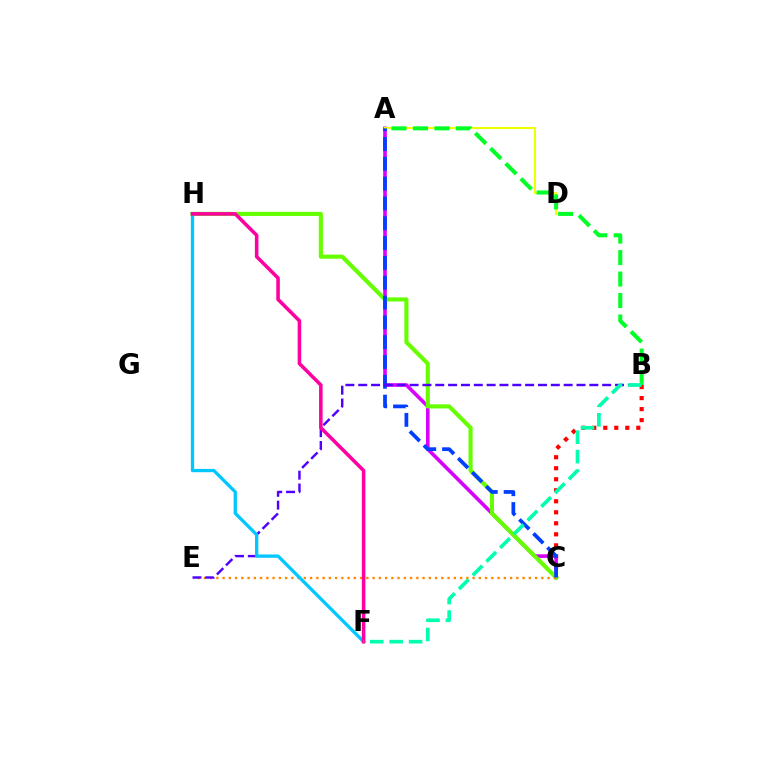{('B', 'C'): [{'color': '#ff0000', 'line_style': 'dotted', 'thickness': 2.99}], ('A', 'C'): [{'color': '#d600ff', 'line_style': 'solid', 'thickness': 2.6}, {'color': '#003fff', 'line_style': 'dashed', 'thickness': 2.69}], ('C', 'H'): [{'color': '#66ff00', 'line_style': 'solid', 'thickness': 2.97}], ('C', 'E'): [{'color': '#ff8800', 'line_style': 'dotted', 'thickness': 1.7}], ('A', 'D'): [{'color': '#eeff00', 'line_style': 'solid', 'thickness': 1.51}], ('B', 'E'): [{'color': '#4f00ff', 'line_style': 'dashed', 'thickness': 1.74}], ('A', 'B'): [{'color': '#00ff27', 'line_style': 'dashed', 'thickness': 2.92}], ('F', 'H'): [{'color': '#00c7ff', 'line_style': 'solid', 'thickness': 2.38}, {'color': '#ff00a0', 'line_style': 'solid', 'thickness': 2.56}], ('B', 'F'): [{'color': '#00ffaf', 'line_style': 'dashed', 'thickness': 2.64}]}